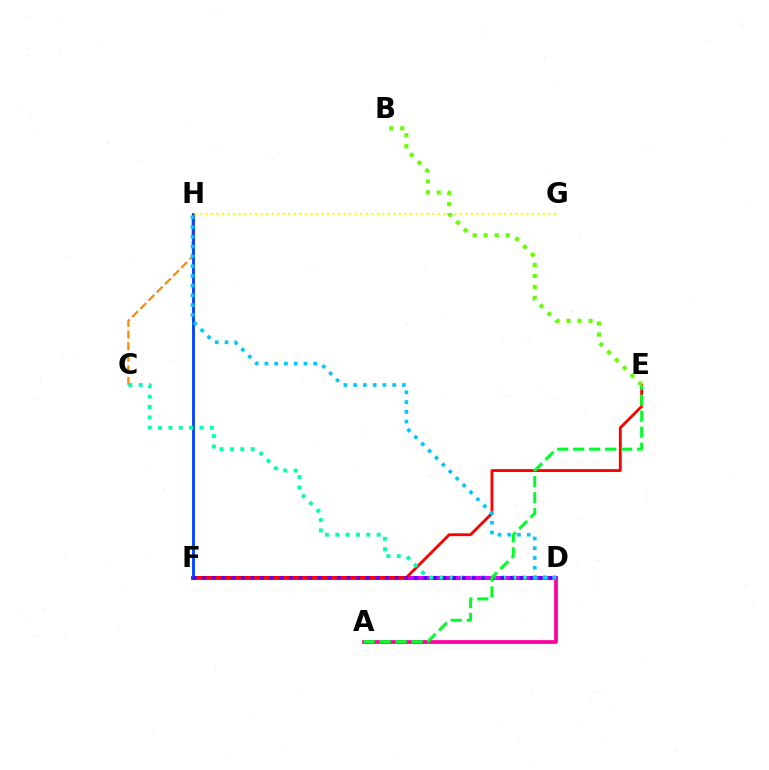{('A', 'D'): [{'color': '#ff00a0', 'line_style': 'solid', 'thickness': 2.69}], ('C', 'H'): [{'color': '#ff8800', 'line_style': 'dashed', 'thickness': 1.58}], ('D', 'F'): [{'color': '#d600ff', 'line_style': 'solid', 'thickness': 2.91}, {'color': '#4f00ff', 'line_style': 'dotted', 'thickness': 2.61}], ('E', 'F'): [{'color': '#ff0000', 'line_style': 'solid', 'thickness': 2.05}], ('F', 'H'): [{'color': '#003fff', 'line_style': 'solid', 'thickness': 2.03}], ('C', 'D'): [{'color': '#00ffaf', 'line_style': 'dotted', 'thickness': 2.82}], ('G', 'H'): [{'color': '#eeff00', 'line_style': 'dotted', 'thickness': 1.5}], ('A', 'E'): [{'color': '#00ff27', 'line_style': 'dashed', 'thickness': 2.17}], ('D', 'H'): [{'color': '#00c7ff', 'line_style': 'dotted', 'thickness': 2.65}], ('B', 'E'): [{'color': '#66ff00', 'line_style': 'dotted', 'thickness': 2.99}]}